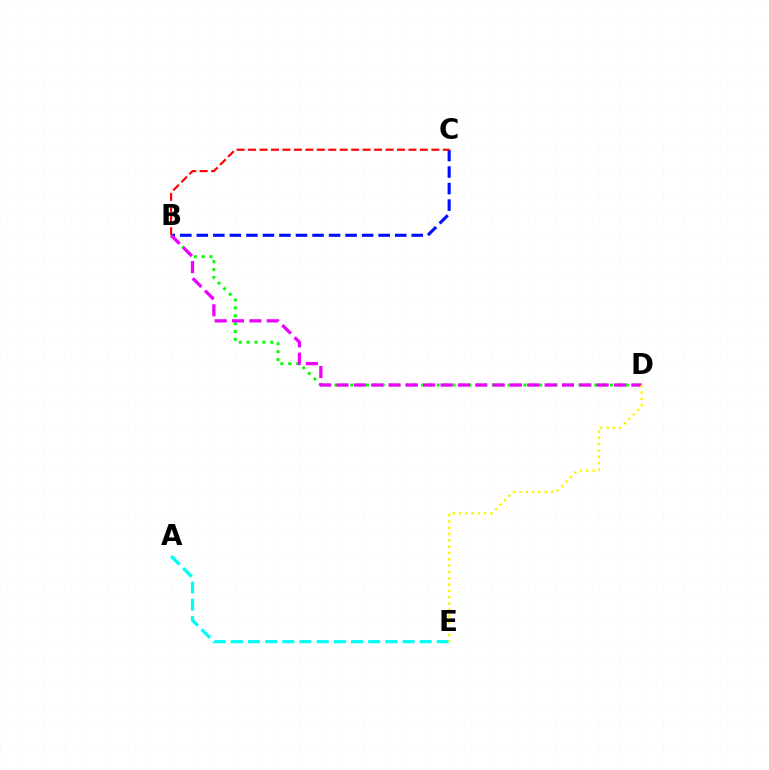{('B', 'C'): [{'color': '#0010ff', 'line_style': 'dashed', 'thickness': 2.25}, {'color': '#ff0000', 'line_style': 'dashed', 'thickness': 1.56}], ('A', 'E'): [{'color': '#00fff6', 'line_style': 'dashed', 'thickness': 2.33}], ('B', 'D'): [{'color': '#08ff00', 'line_style': 'dotted', 'thickness': 2.14}, {'color': '#ee00ff', 'line_style': 'dashed', 'thickness': 2.36}], ('D', 'E'): [{'color': '#fcf500', 'line_style': 'dotted', 'thickness': 1.71}]}